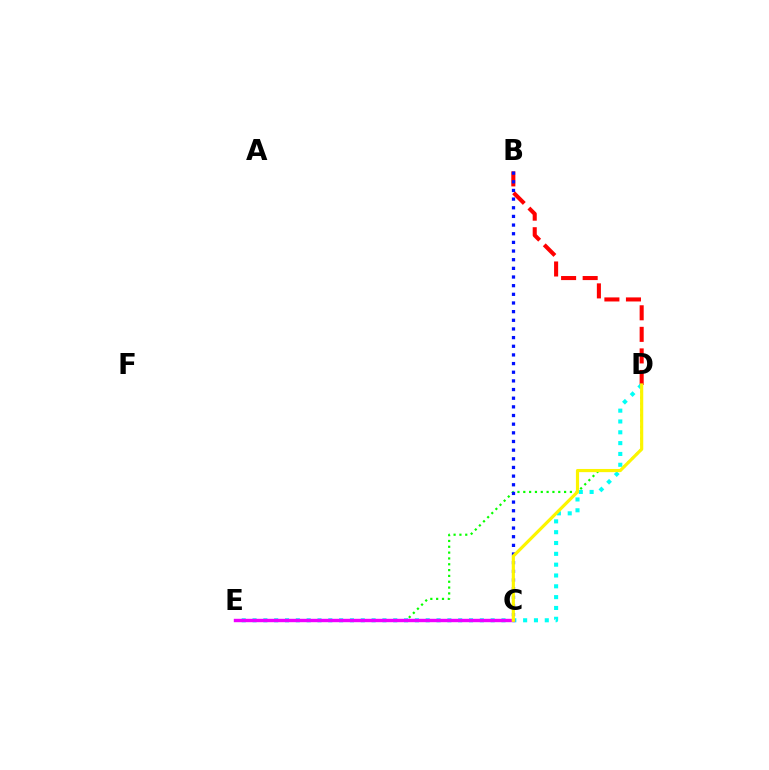{('B', 'D'): [{'color': '#ff0000', 'line_style': 'dashed', 'thickness': 2.93}], ('D', 'E'): [{'color': '#08ff00', 'line_style': 'dotted', 'thickness': 1.58}, {'color': '#00fff6', 'line_style': 'dotted', 'thickness': 2.94}], ('C', 'E'): [{'color': '#ee00ff', 'line_style': 'solid', 'thickness': 2.45}], ('B', 'C'): [{'color': '#0010ff', 'line_style': 'dotted', 'thickness': 2.35}], ('C', 'D'): [{'color': '#fcf500', 'line_style': 'solid', 'thickness': 2.28}]}